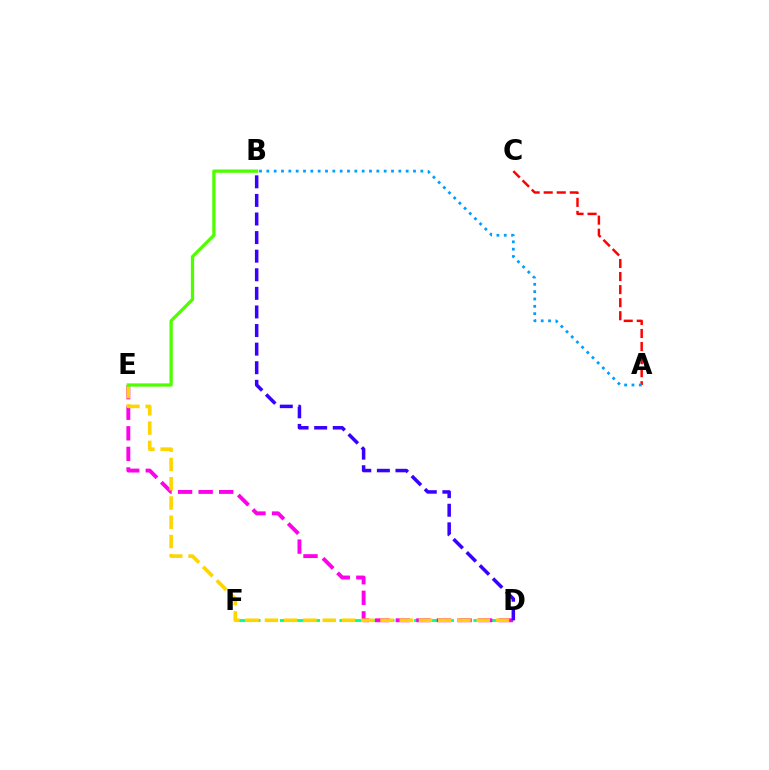{('D', 'F'): [{'color': '#00ff86', 'line_style': 'dashed', 'thickness': 2.02}], ('D', 'E'): [{'color': '#ff00ed', 'line_style': 'dashed', 'thickness': 2.79}, {'color': '#ffd500', 'line_style': 'dashed', 'thickness': 2.62}], ('B', 'E'): [{'color': '#4fff00', 'line_style': 'solid', 'thickness': 2.36}], ('A', 'C'): [{'color': '#ff0000', 'line_style': 'dashed', 'thickness': 1.77}], ('B', 'D'): [{'color': '#3700ff', 'line_style': 'dashed', 'thickness': 2.53}], ('A', 'B'): [{'color': '#009eff', 'line_style': 'dotted', 'thickness': 1.99}]}